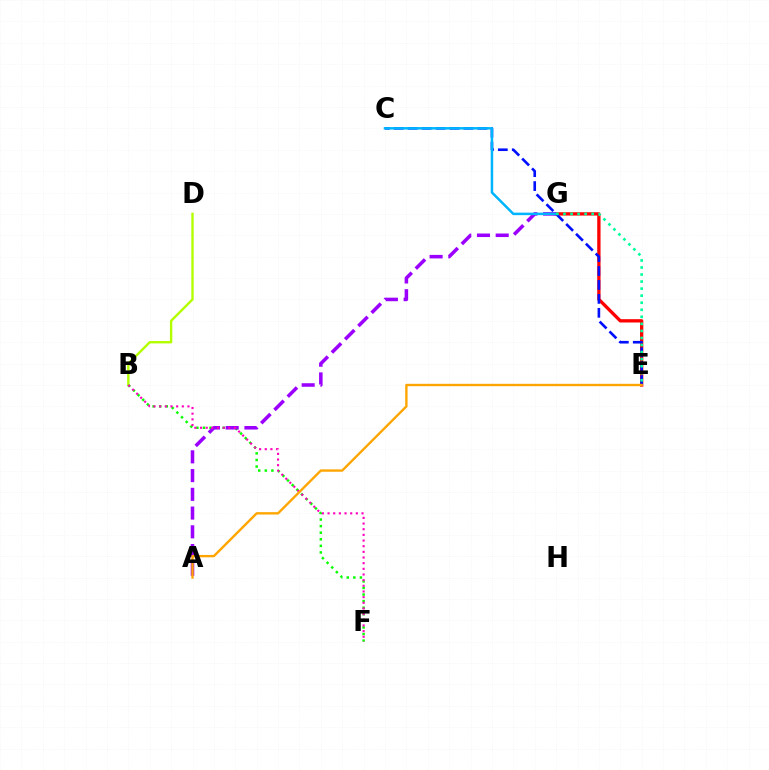{('B', 'D'): [{'color': '#b3ff00', 'line_style': 'solid', 'thickness': 1.72}], ('E', 'G'): [{'color': '#ff0000', 'line_style': 'solid', 'thickness': 2.39}, {'color': '#00ff9d', 'line_style': 'dotted', 'thickness': 1.91}], ('B', 'F'): [{'color': '#08ff00', 'line_style': 'dotted', 'thickness': 1.79}, {'color': '#ff00bd', 'line_style': 'dotted', 'thickness': 1.54}], ('C', 'E'): [{'color': '#0010ff', 'line_style': 'dashed', 'thickness': 1.89}], ('A', 'G'): [{'color': '#9b00ff', 'line_style': 'dashed', 'thickness': 2.55}], ('C', 'G'): [{'color': '#00b5ff', 'line_style': 'solid', 'thickness': 1.81}], ('A', 'E'): [{'color': '#ffa500', 'line_style': 'solid', 'thickness': 1.71}]}